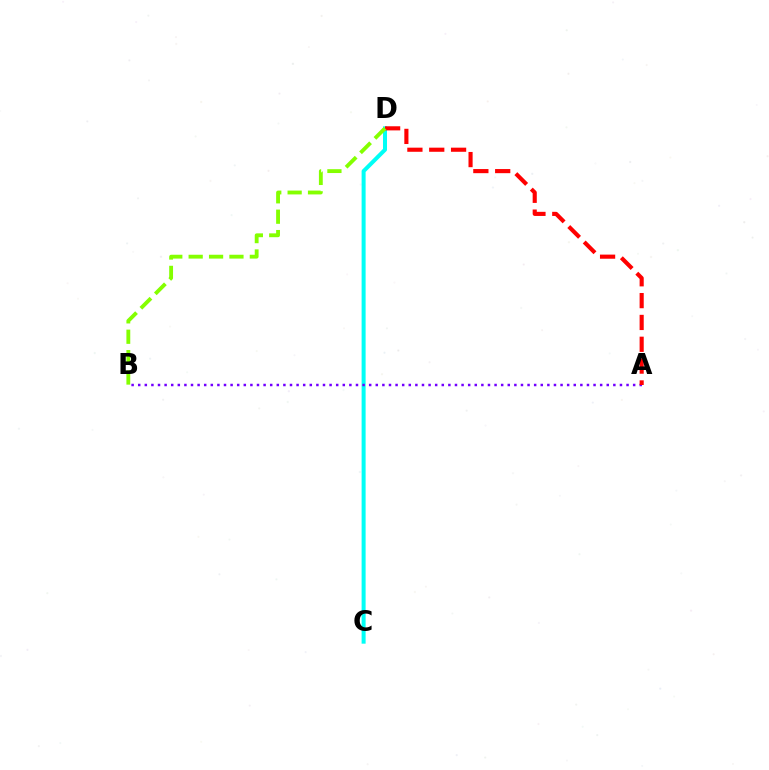{('C', 'D'): [{'color': '#00fff6', 'line_style': 'solid', 'thickness': 2.89}], ('A', 'B'): [{'color': '#7200ff', 'line_style': 'dotted', 'thickness': 1.79}], ('A', 'D'): [{'color': '#ff0000', 'line_style': 'dashed', 'thickness': 2.97}], ('B', 'D'): [{'color': '#84ff00', 'line_style': 'dashed', 'thickness': 2.77}]}